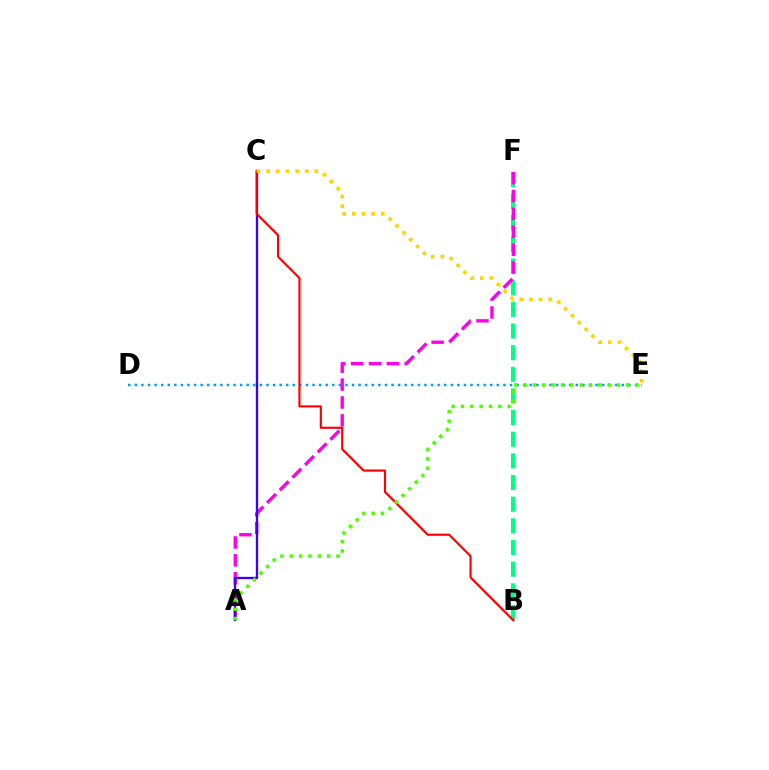{('B', 'F'): [{'color': '#00ff86', 'line_style': 'dashed', 'thickness': 2.94}], ('D', 'E'): [{'color': '#009eff', 'line_style': 'dotted', 'thickness': 1.79}], ('A', 'F'): [{'color': '#ff00ed', 'line_style': 'dashed', 'thickness': 2.43}], ('A', 'C'): [{'color': '#3700ff', 'line_style': 'solid', 'thickness': 1.68}], ('B', 'C'): [{'color': '#ff0000', 'line_style': 'solid', 'thickness': 1.55}], ('C', 'E'): [{'color': '#ffd500', 'line_style': 'dotted', 'thickness': 2.62}], ('A', 'E'): [{'color': '#4fff00', 'line_style': 'dotted', 'thickness': 2.54}]}